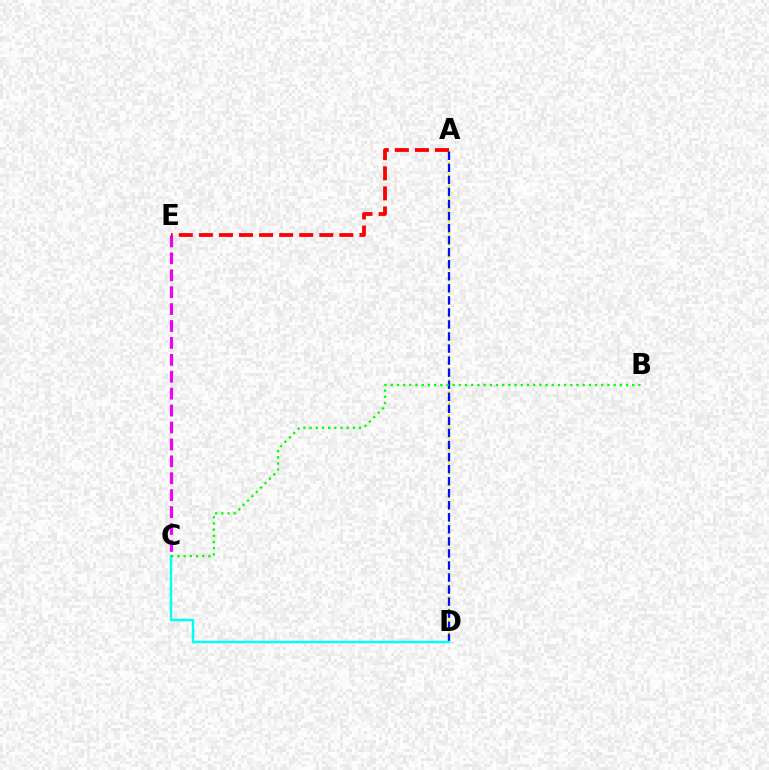{('A', 'D'): [{'color': '#fcf500', 'line_style': 'dotted', 'thickness': 1.59}, {'color': '#0010ff', 'line_style': 'dashed', 'thickness': 1.64}], ('C', 'E'): [{'color': '#ee00ff', 'line_style': 'dashed', 'thickness': 2.3}], ('C', 'D'): [{'color': '#00fff6', 'line_style': 'solid', 'thickness': 1.77}], ('A', 'E'): [{'color': '#ff0000', 'line_style': 'dashed', 'thickness': 2.73}], ('B', 'C'): [{'color': '#08ff00', 'line_style': 'dotted', 'thickness': 1.68}]}